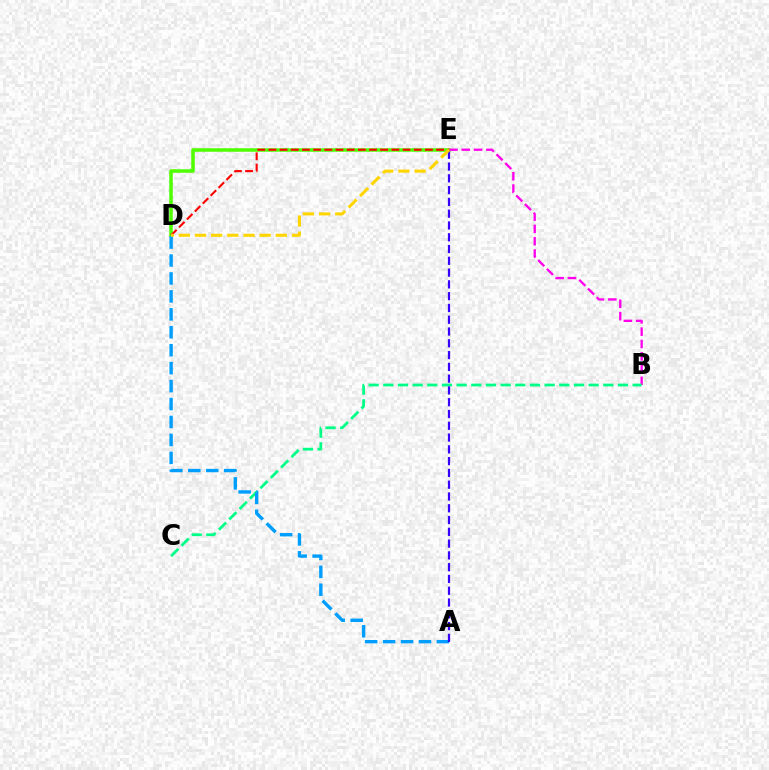{('D', 'E'): [{'color': '#4fff00', 'line_style': 'solid', 'thickness': 2.53}, {'color': '#ff0000', 'line_style': 'dashed', 'thickness': 1.52}, {'color': '#ffd500', 'line_style': 'dashed', 'thickness': 2.2}], ('B', 'E'): [{'color': '#ff00ed', 'line_style': 'dashed', 'thickness': 1.67}], ('B', 'C'): [{'color': '#00ff86', 'line_style': 'dashed', 'thickness': 1.99}], ('A', 'D'): [{'color': '#009eff', 'line_style': 'dashed', 'thickness': 2.44}], ('A', 'E'): [{'color': '#3700ff', 'line_style': 'dashed', 'thickness': 1.6}]}